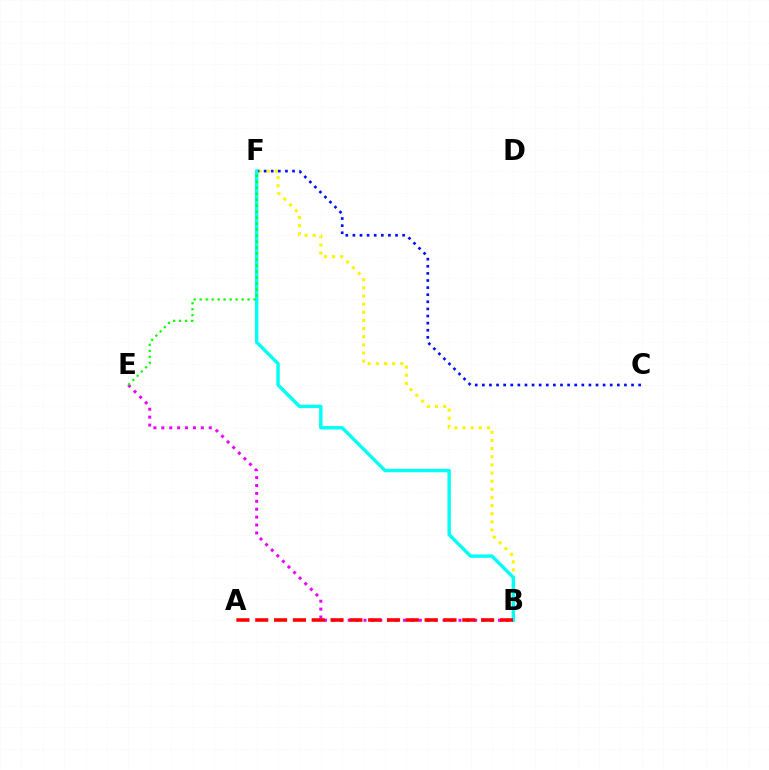{('B', 'F'): [{'color': '#fcf500', 'line_style': 'dotted', 'thickness': 2.21}, {'color': '#00fff6', 'line_style': 'solid', 'thickness': 2.46}], ('C', 'F'): [{'color': '#0010ff', 'line_style': 'dotted', 'thickness': 1.93}], ('B', 'E'): [{'color': '#ee00ff', 'line_style': 'dotted', 'thickness': 2.15}], ('E', 'F'): [{'color': '#08ff00', 'line_style': 'dotted', 'thickness': 1.63}], ('A', 'B'): [{'color': '#ff0000', 'line_style': 'dashed', 'thickness': 2.56}]}